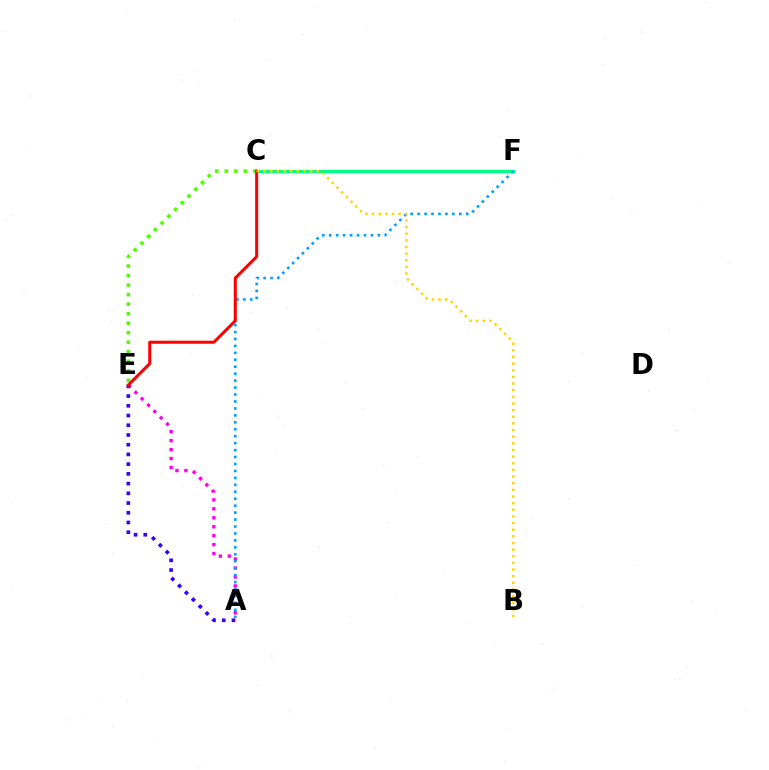{('A', 'E'): [{'color': '#ff00ed', 'line_style': 'dotted', 'thickness': 2.43}, {'color': '#3700ff', 'line_style': 'dotted', 'thickness': 2.64}], ('C', 'F'): [{'color': '#00ff86', 'line_style': 'solid', 'thickness': 2.39}], ('A', 'F'): [{'color': '#009eff', 'line_style': 'dotted', 'thickness': 1.89}], ('C', 'E'): [{'color': '#4fff00', 'line_style': 'dotted', 'thickness': 2.59}, {'color': '#ff0000', 'line_style': 'solid', 'thickness': 2.18}], ('B', 'C'): [{'color': '#ffd500', 'line_style': 'dotted', 'thickness': 1.8}]}